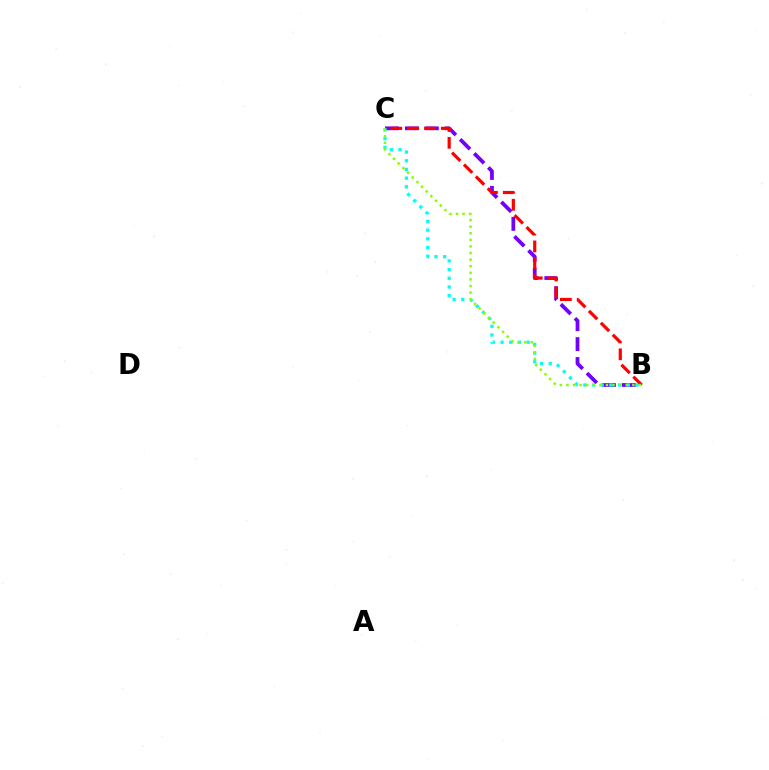{('B', 'C'): [{'color': '#7200ff', 'line_style': 'dashed', 'thickness': 2.71}, {'color': '#00fff6', 'line_style': 'dotted', 'thickness': 2.36}, {'color': '#ff0000', 'line_style': 'dashed', 'thickness': 2.29}, {'color': '#84ff00', 'line_style': 'dotted', 'thickness': 1.79}]}